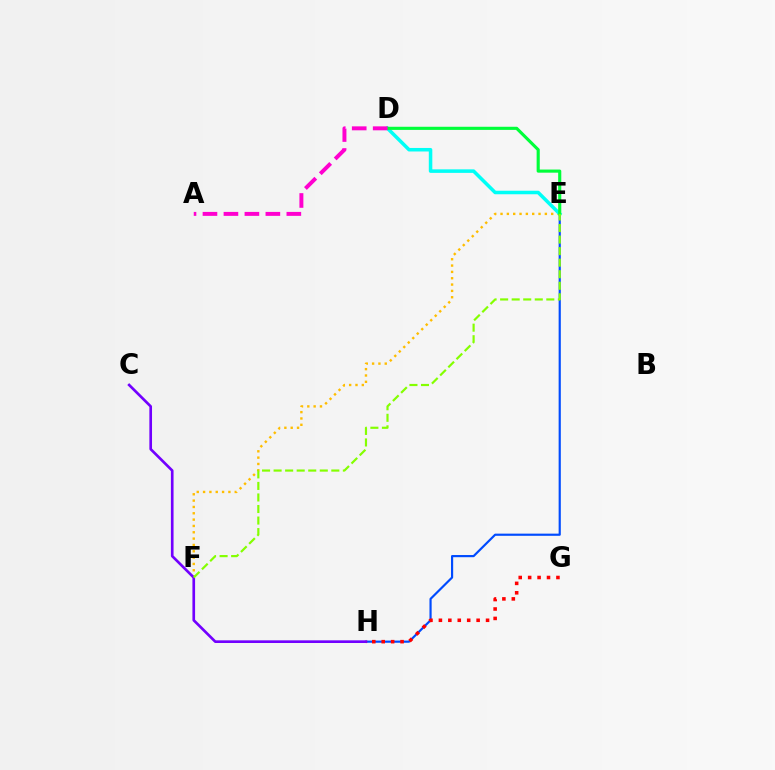{('E', 'H'): [{'color': '#004bff', 'line_style': 'solid', 'thickness': 1.56}], ('E', 'F'): [{'color': '#ffbd00', 'line_style': 'dotted', 'thickness': 1.72}, {'color': '#84ff00', 'line_style': 'dashed', 'thickness': 1.57}], ('D', 'E'): [{'color': '#00fff6', 'line_style': 'solid', 'thickness': 2.54}, {'color': '#00ff39', 'line_style': 'solid', 'thickness': 2.25}], ('C', 'H'): [{'color': '#7200ff', 'line_style': 'solid', 'thickness': 1.92}], ('G', 'H'): [{'color': '#ff0000', 'line_style': 'dotted', 'thickness': 2.56}], ('A', 'D'): [{'color': '#ff00cf', 'line_style': 'dashed', 'thickness': 2.85}]}